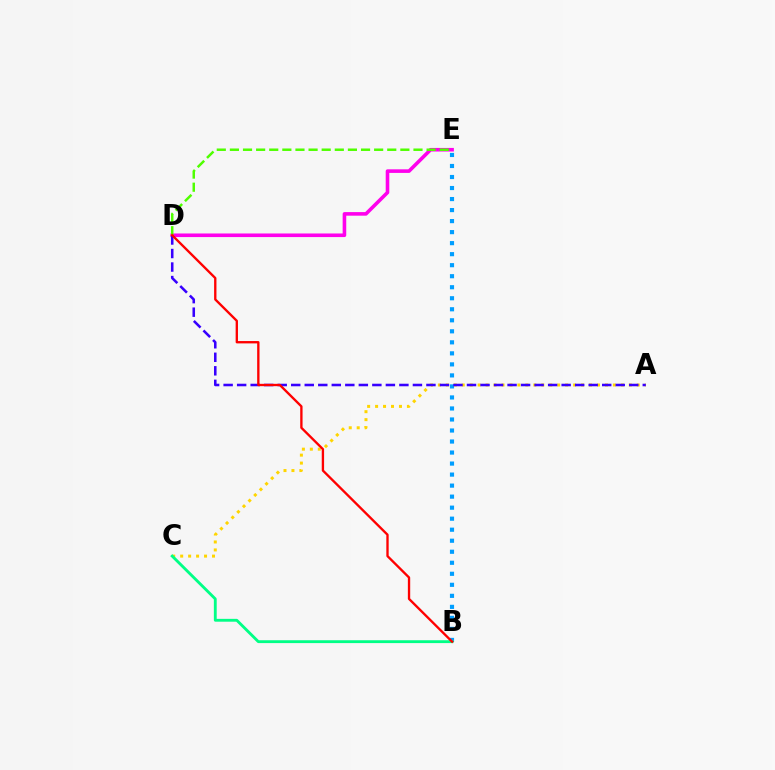{('A', 'C'): [{'color': '#ffd500', 'line_style': 'dotted', 'thickness': 2.16}], ('D', 'E'): [{'color': '#ff00ed', 'line_style': 'solid', 'thickness': 2.59}, {'color': '#4fff00', 'line_style': 'dashed', 'thickness': 1.78}], ('B', 'E'): [{'color': '#009eff', 'line_style': 'dotted', 'thickness': 2.99}], ('B', 'C'): [{'color': '#00ff86', 'line_style': 'solid', 'thickness': 2.05}], ('A', 'D'): [{'color': '#3700ff', 'line_style': 'dashed', 'thickness': 1.84}], ('B', 'D'): [{'color': '#ff0000', 'line_style': 'solid', 'thickness': 1.69}]}